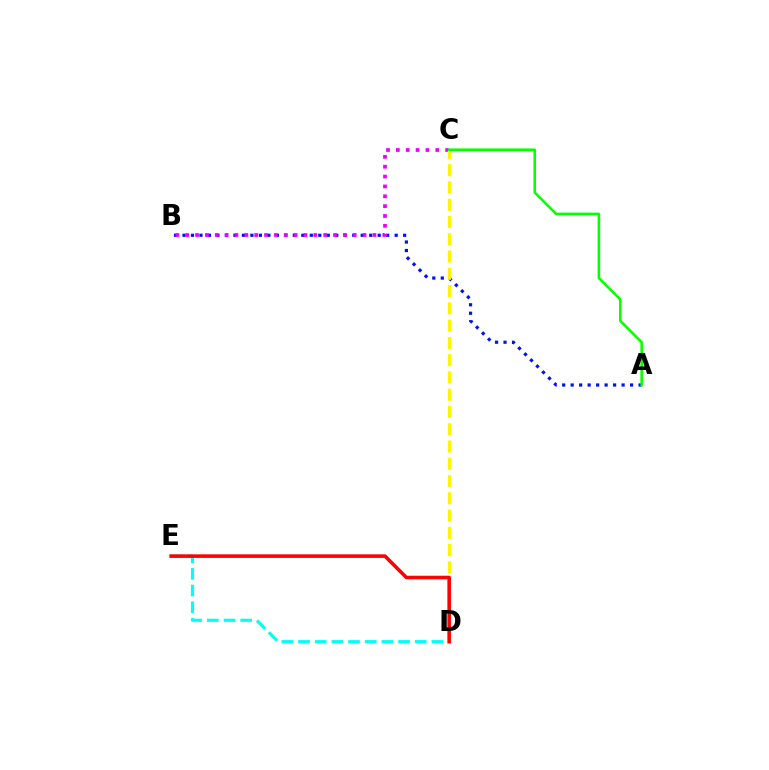{('A', 'B'): [{'color': '#0010ff', 'line_style': 'dotted', 'thickness': 2.31}], ('B', 'C'): [{'color': '#ee00ff', 'line_style': 'dotted', 'thickness': 2.68}], ('C', 'D'): [{'color': '#fcf500', 'line_style': 'dashed', 'thickness': 2.35}], ('A', 'C'): [{'color': '#08ff00', 'line_style': 'solid', 'thickness': 1.85}], ('D', 'E'): [{'color': '#00fff6', 'line_style': 'dashed', 'thickness': 2.27}, {'color': '#ff0000', 'line_style': 'solid', 'thickness': 2.56}]}